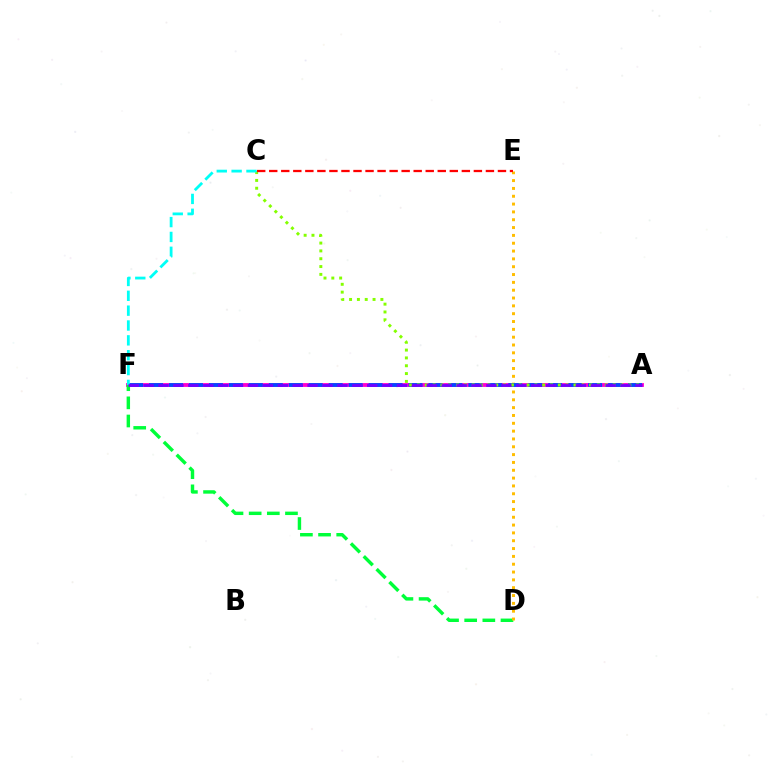{('A', 'F'): [{'color': '#ff00cf', 'line_style': 'solid', 'thickness': 2.76}, {'color': '#004bff', 'line_style': 'dashed', 'thickness': 2.71}, {'color': '#7200ff', 'line_style': 'dashed', 'thickness': 2.02}], ('D', 'F'): [{'color': '#00ff39', 'line_style': 'dashed', 'thickness': 2.47}], ('D', 'E'): [{'color': '#ffbd00', 'line_style': 'dotted', 'thickness': 2.13}], ('A', 'C'): [{'color': '#84ff00', 'line_style': 'dotted', 'thickness': 2.13}], ('C', 'E'): [{'color': '#ff0000', 'line_style': 'dashed', 'thickness': 1.64}], ('C', 'F'): [{'color': '#00fff6', 'line_style': 'dashed', 'thickness': 2.02}]}